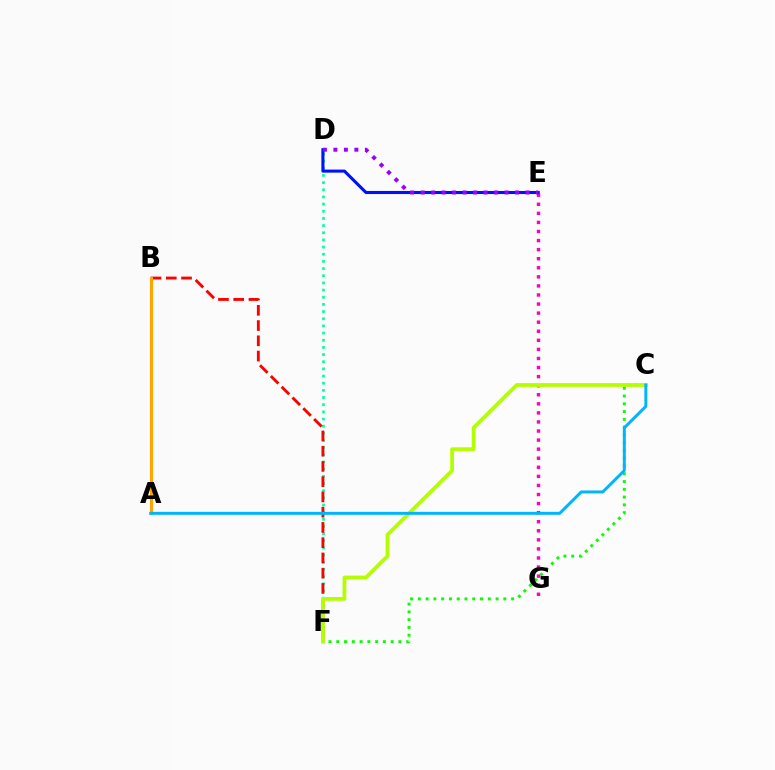{('C', 'F'): [{'color': '#08ff00', 'line_style': 'dotted', 'thickness': 2.11}, {'color': '#b3ff00', 'line_style': 'solid', 'thickness': 2.7}], ('D', 'F'): [{'color': '#00ff9d', 'line_style': 'dotted', 'thickness': 1.95}], ('B', 'F'): [{'color': '#ff0000', 'line_style': 'dashed', 'thickness': 2.07}], ('E', 'G'): [{'color': '#ff00bd', 'line_style': 'dotted', 'thickness': 2.46}], ('D', 'E'): [{'color': '#0010ff', 'line_style': 'solid', 'thickness': 2.22}, {'color': '#9b00ff', 'line_style': 'dotted', 'thickness': 2.85}], ('A', 'B'): [{'color': '#ffa500', 'line_style': 'solid', 'thickness': 2.22}], ('A', 'C'): [{'color': '#00b5ff', 'line_style': 'solid', 'thickness': 2.13}]}